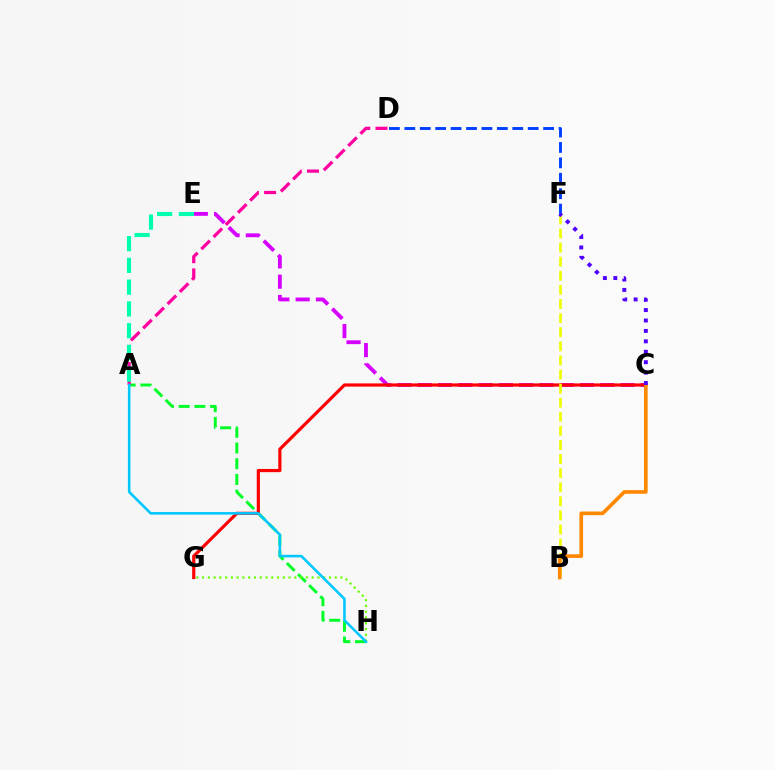{('A', 'H'): [{'color': '#00ff27', 'line_style': 'dashed', 'thickness': 2.13}, {'color': '#00c7ff', 'line_style': 'solid', 'thickness': 1.86}], ('A', 'D'): [{'color': '#ff00a0', 'line_style': 'dashed', 'thickness': 2.34}], ('C', 'E'): [{'color': '#d600ff', 'line_style': 'dashed', 'thickness': 2.76}], ('C', 'G'): [{'color': '#ff0000', 'line_style': 'solid', 'thickness': 2.29}], ('G', 'H'): [{'color': '#66ff00', 'line_style': 'dotted', 'thickness': 1.57}], ('A', 'E'): [{'color': '#00ffaf', 'line_style': 'dashed', 'thickness': 2.96}], ('B', 'F'): [{'color': '#eeff00', 'line_style': 'dashed', 'thickness': 1.92}], ('D', 'F'): [{'color': '#003fff', 'line_style': 'dashed', 'thickness': 2.09}], ('B', 'C'): [{'color': '#ff8800', 'line_style': 'solid', 'thickness': 2.62}], ('C', 'F'): [{'color': '#4f00ff', 'line_style': 'dotted', 'thickness': 2.83}]}